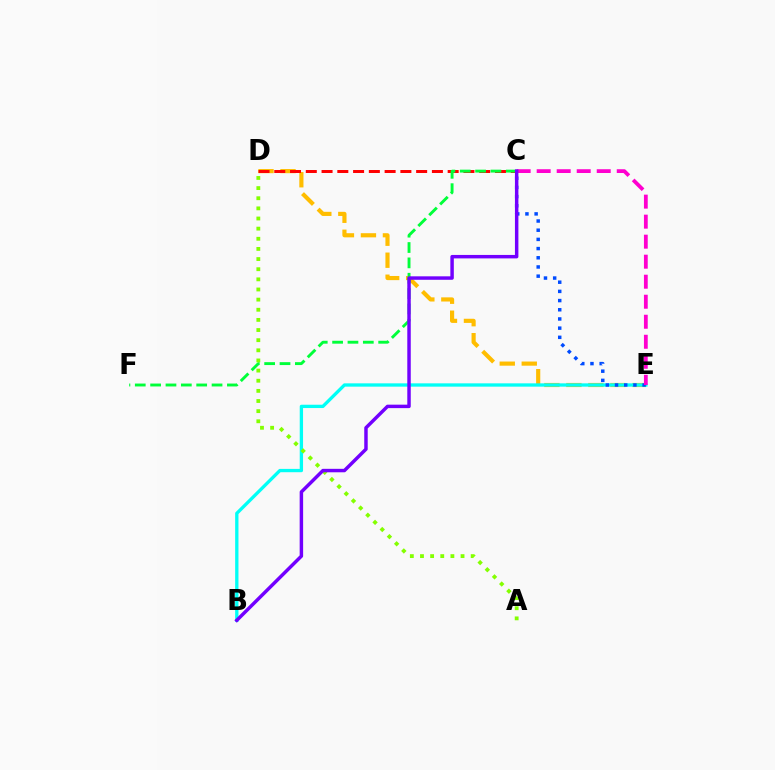{('D', 'E'): [{'color': '#ffbd00', 'line_style': 'dashed', 'thickness': 2.99}], ('C', 'D'): [{'color': '#ff0000', 'line_style': 'dashed', 'thickness': 2.14}], ('B', 'E'): [{'color': '#00fff6', 'line_style': 'solid', 'thickness': 2.39}], ('C', 'F'): [{'color': '#00ff39', 'line_style': 'dashed', 'thickness': 2.09}], ('A', 'D'): [{'color': '#84ff00', 'line_style': 'dotted', 'thickness': 2.75}], ('C', 'E'): [{'color': '#004bff', 'line_style': 'dotted', 'thickness': 2.5}, {'color': '#ff00cf', 'line_style': 'dashed', 'thickness': 2.72}], ('B', 'C'): [{'color': '#7200ff', 'line_style': 'solid', 'thickness': 2.49}]}